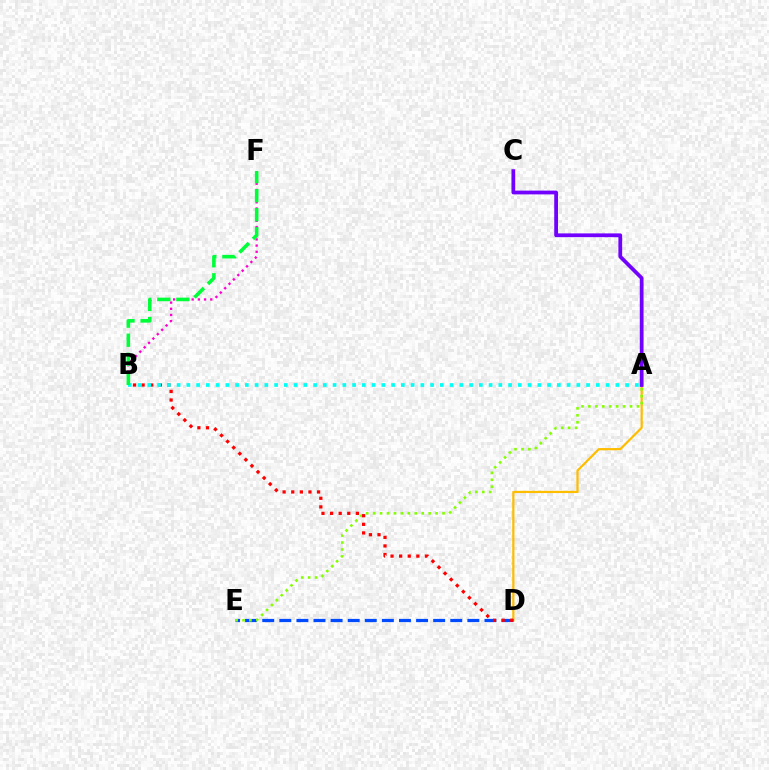{('B', 'F'): [{'color': '#ff00cf', 'line_style': 'dotted', 'thickness': 1.68}, {'color': '#00ff39', 'line_style': 'dashed', 'thickness': 2.59}], ('A', 'D'): [{'color': '#ffbd00', 'line_style': 'solid', 'thickness': 1.6}], ('D', 'E'): [{'color': '#004bff', 'line_style': 'dashed', 'thickness': 2.32}], ('A', 'E'): [{'color': '#84ff00', 'line_style': 'dotted', 'thickness': 1.89}], ('B', 'D'): [{'color': '#ff0000', 'line_style': 'dotted', 'thickness': 2.34}], ('A', 'C'): [{'color': '#7200ff', 'line_style': 'solid', 'thickness': 2.71}], ('A', 'B'): [{'color': '#00fff6', 'line_style': 'dotted', 'thickness': 2.65}]}